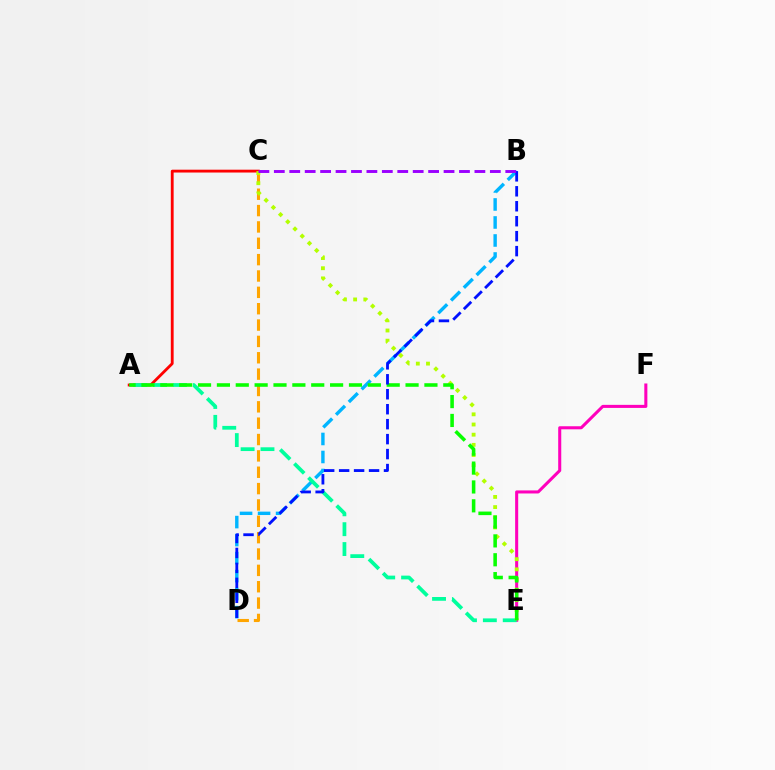{('B', 'D'): [{'color': '#00b5ff', 'line_style': 'dashed', 'thickness': 2.45}, {'color': '#0010ff', 'line_style': 'dashed', 'thickness': 2.03}], ('E', 'F'): [{'color': '#ff00bd', 'line_style': 'solid', 'thickness': 2.2}], ('A', 'C'): [{'color': '#ff0000', 'line_style': 'solid', 'thickness': 2.04}], ('C', 'D'): [{'color': '#ffa500', 'line_style': 'dashed', 'thickness': 2.22}], ('A', 'E'): [{'color': '#00ff9d', 'line_style': 'dashed', 'thickness': 2.7}, {'color': '#08ff00', 'line_style': 'dashed', 'thickness': 2.56}], ('C', 'E'): [{'color': '#b3ff00', 'line_style': 'dotted', 'thickness': 2.76}], ('B', 'C'): [{'color': '#9b00ff', 'line_style': 'dashed', 'thickness': 2.1}]}